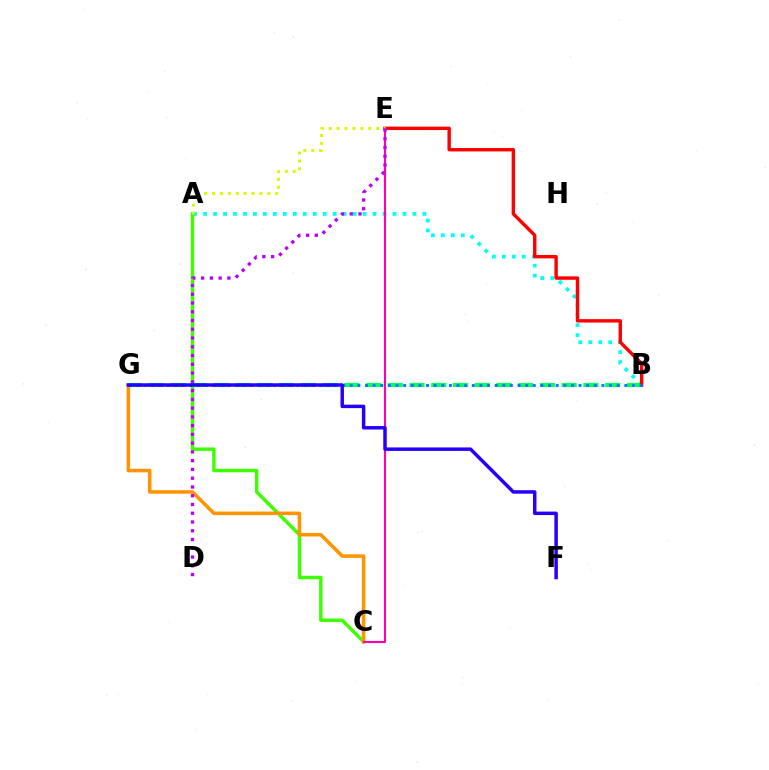{('A', 'C'): [{'color': '#3dff00', 'line_style': 'solid', 'thickness': 2.47}], ('A', 'B'): [{'color': '#00fff6', 'line_style': 'dotted', 'thickness': 2.71}], ('C', 'G'): [{'color': '#ff9400', 'line_style': 'solid', 'thickness': 2.55}], ('C', 'E'): [{'color': '#ff00ac', 'line_style': 'solid', 'thickness': 1.52}], ('B', 'G'): [{'color': '#00ff5c', 'line_style': 'dashed', 'thickness': 2.95}, {'color': '#0074ff', 'line_style': 'dotted', 'thickness': 2.07}], ('B', 'E'): [{'color': '#ff0000', 'line_style': 'solid', 'thickness': 2.45}], ('A', 'E'): [{'color': '#d1ff00', 'line_style': 'dotted', 'thickness': 2.15}], ('D', 'E'): [{'color': '#b900ff', 'line_style': 'dotted', 'thickness': 2.38}], ('F', 'G'): [{'color': '#2500ff', 'line_style': 'solid', 'thickness': 2.5}]}